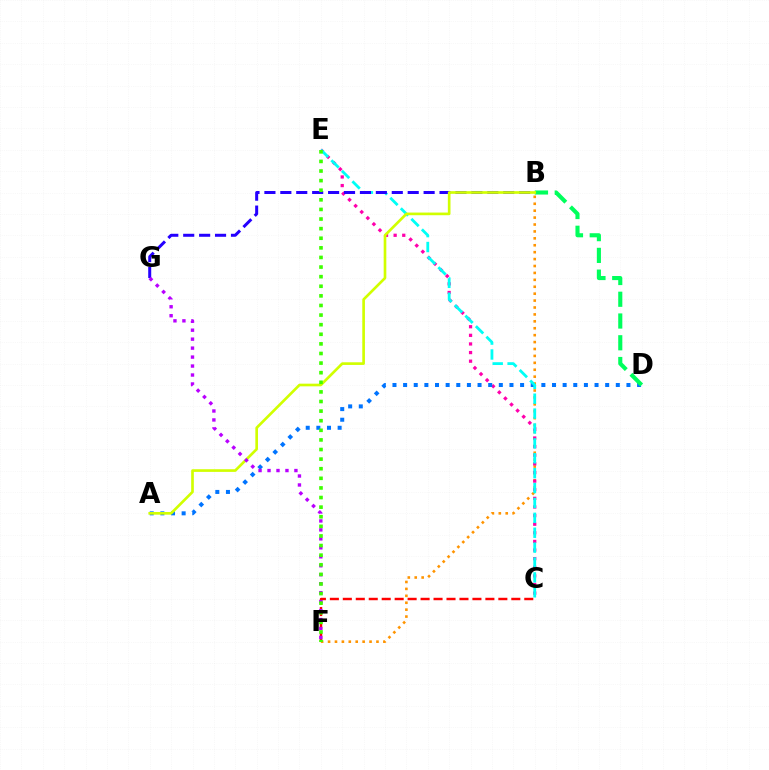{('B', 'F'): [{'color': '#ff9400', 'line_style': 'dotted', 'thickness': 1.88}], ('C', 'F'): [{'color': '#ff0000', 'line_style': 'dashed', 'thickness': 1.76}], ('C', 'E'): [{'color': '#ff00ac', 'line_style': 'dotted', 'thickness': 2.34}, {'color': '#00fff6', 'line_style': 'dashed', 'thickness': 2.02}], ('A', 'D'): [{'color': '#0074ff', 'line_style': 'dotted', 'thickness': 2.89}], ('B', 'D'): [{'color': '#00ff5c', 'line_style': 'dashed', 'thickness': 2.96}], ('B', 'G'): [{'color': '#2500ff', 'line_style': 'dashed', 'thickness': 2.16}], ('A', 'B'): [{'color': '#d1ff00', 'line_style': 'solid', 'thickness': 1.92}], ('F', 'G'): [{'color': '#b900ff', 'line_style': 'dotted', 'thickness': 2.44}], ('E', 'F'): [{'color': '#3dff00', 'line_style': 'dotted', 'thickness': 2.61}]}